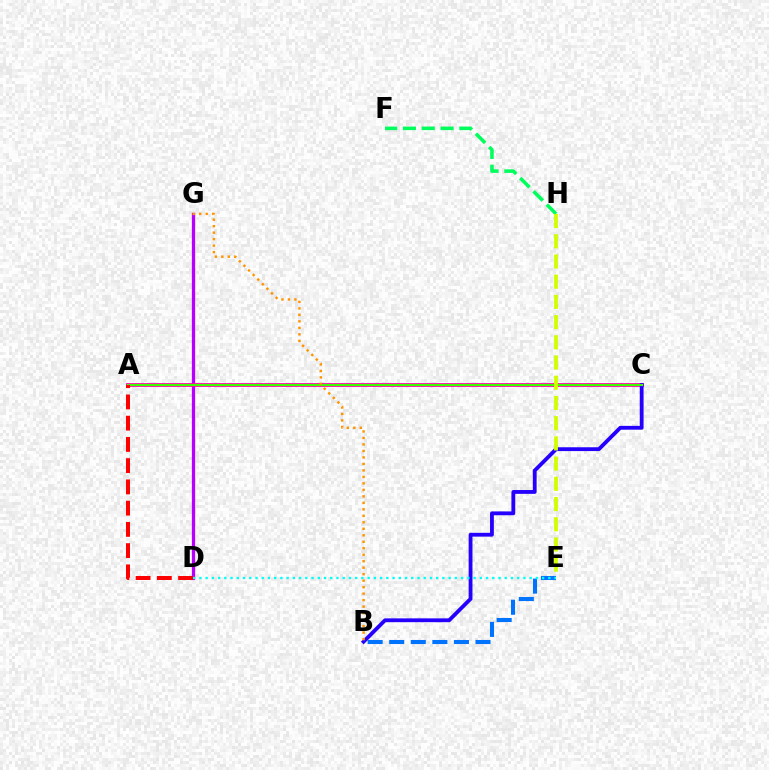{('D', 'G'): [{'color': '#b900ff', 'line_style': 'solid', 'thickness': 2.35}], ('A', 'C'): [{'color': '#ff00ac', 'line_style': 'solid', 'thickness': 2.72}, {'color': '#3dff00', 'line_style': 'solid', 'thickness': 1.5}], ('F', 'H'): [{'color': '#00ff5c', 'line_style': 'dashed', 'thickness': 2.56}], ('B', 'E'): [{'color': '#0074ff', 'line_style': 'dashed', 'thickness': 2.93}], ('B', 'C'): [{'color': '#2500ff', 'line_style': 'solid', 'thickness': 2.75}], ('D', 'E'): [{'color': '#00fff6', 'line_style': 'dotted', 'thickness': 1.69}], ('A', 'D'): [{'color': '#ff0000', 'line_style': 'dashed', 'thickness': 2.89}], ('E', 'H'): [{'color': '#d1ff00', 'line_style': 'dashed', 'thickness': 2.75}], ('B', 'G'): [{'color': '#ff9400', 'line_style': 'dotted', 'thickness': 1.76}]}